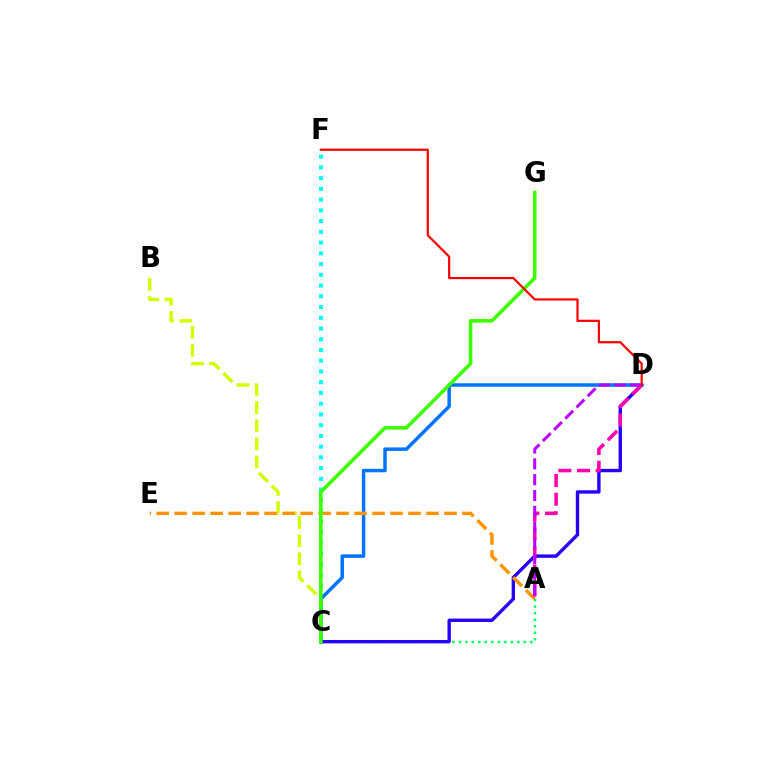{('B', 'C'): [{'color': '#d1ff00', 'line_style': 'dashed', 'thickness': 2.46}], ('C', 'F'): [{'color': '#00fff6', 'line_style': 'dotted', 'thickness': 2.92}], ('A', 'C'): [{'color': '#00ff5c', 'line_style': 'dotted', 'thickness': 1.76}], ('C', 'D'): [{'color': '#2500ff', 'line_style': 'solid', 'thickness': 2.42}, {'color': '#0074ff', 'line_style': 'solid', 'thickness': 2.5}], ('A', 'E'): [{'color': '#ff9400', 'line_style': 'dashed', 'thickness': 2.44}], ('A', 'D'): [{'color': '#ff00ac', 'line_style': 'dashed', 'thickness': 2.54}, {'color': '#b900ff', 'line_style': 'dashed', 'thickness': 2.15}], ('C', 'G'): [{'color': '#3dff00', 'line_style': 'solid', 'thickness': 2.57}], ('D', 'F'): [{'color': '#ff0000', 'line_style': 'solid', 'thickness': 1.58}]}